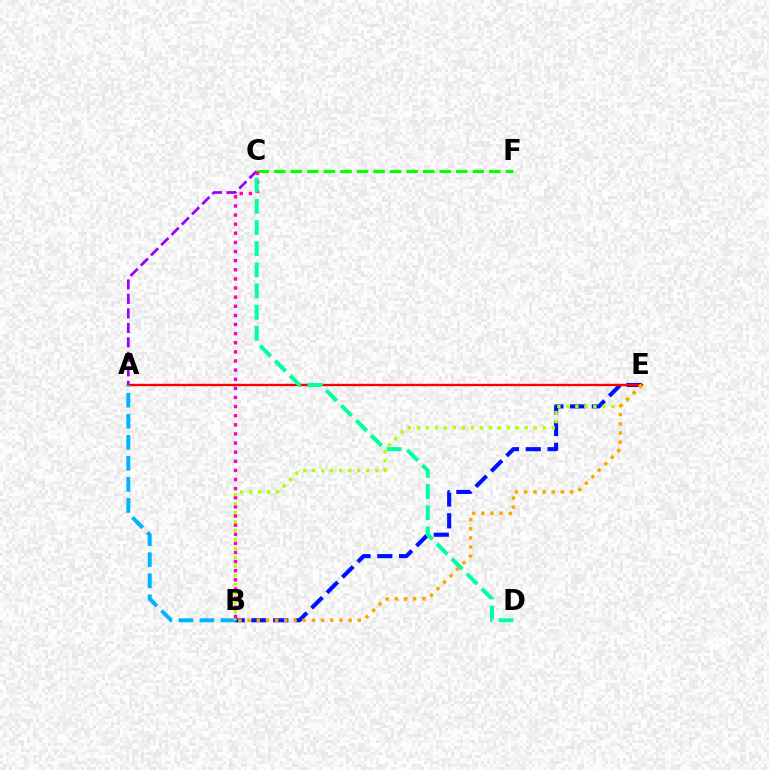{('C', 'F'): [{'color': '#08ff00', 'line_style': 'dashed', 'thickness': 2.25}], ('A', 'C'): [{'color': '#9b00ff', 'line_style': 'dashed', 'thickness': 1.97}], ('B', 'C'): [{'color': '#ff00bd', 'line_style': 'dotted', 'thickness': 2.48}], ('B', 'E'): [{'color': '#0010ff', 'line_style': 'dashed', 'thickness': 2.96}, {'color': '#b3ff00', 'line_style': 'dotted', 'thickness': 2.44}, {'color': '#ffa500', 'line_style': 'dotted', 'thickness': 2.49}], ('A', 'E'): [{'color': '#ff0000', 'line_style': 'solid', 'thickness': 1.68}], ('A', 'B'): [{'color': '#00b5ff', 'line_style': 'dashed', 'thickness': 2.86}], ('C', 'D'): [{'color': '#00ff9d', 'line_style': 'dashed', 'thickness': 2.88}]}